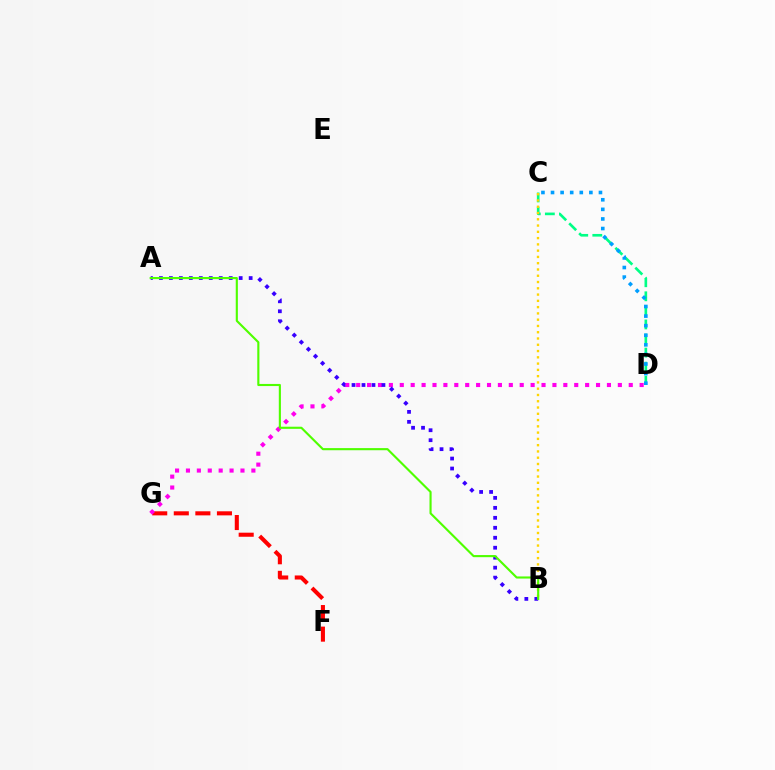{('F', 'G'): [{'color': '#ff0000', 'line_style': 'dashed', 'thickness': 2.93}], ('C', 'D'): [{'color': '#00ff86', 'line_style': 'dashed', 'thickness': 1.91}, {'color': '#009eff', 'line_style': 'dotted', 'thickness': 2.6}], ('D', 'G'): [{'color': '#ff00ed', 'line_style': 'dotted', 'thickness': 2.96}], ('B', 'C'): [{'color': '#ffd500', 'line_style': 'dotted', 'thickness': 1.7}], ('A', 'B'): [{'color': '#3700ff', 'line_style': 'dotted', 'thickness': 2.71}, {'color': '#4fff00', 'line_style': 'solid', 'thickness': 1.53}]}